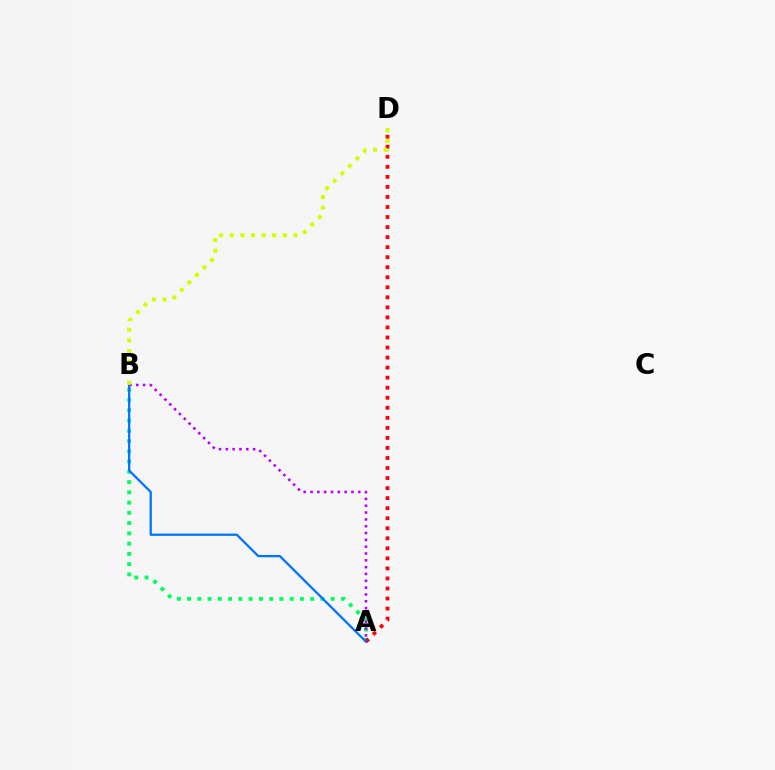{('A', 'B'): [{'color': '#00ff5c', 'line_style': 'dotted', 'thickness': 2.79}, {'color': '#0074ff', 'line_style': 'solid', 'thickness': 1.64}, {'color': '#b900ff', 'line_style': 'dotted', 'thickness': 1.85}], ('A', 'D'): [{'color': '#ff0000', 'line_style': 'dotted', 'thickness': 2.73}], ('B', 'D'): [{'color': '#d1ff00', 'line_style': 'dotted', 'thickness': 2.89}]}